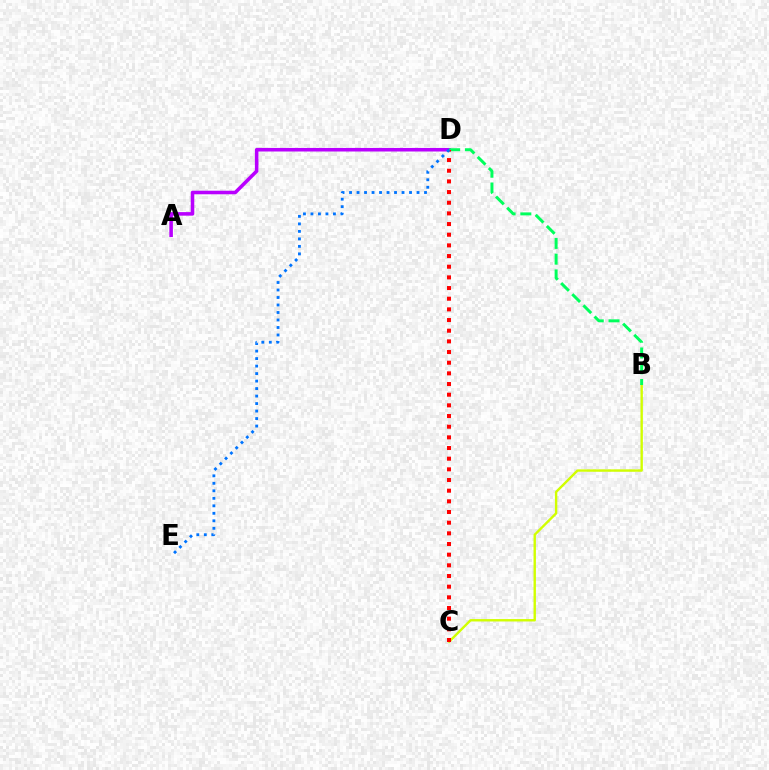{('B', 'C'): [{'color': '#d1ff00', 'line_style': 'solid', 'thickness': 1.73}], ('A', 'D'): [{'color': '#b900ff', 'line_style': 'solid', 'thickness': 2.56}], ('B', 'D'): [{'color': '#00ff5c', 'line_style': 'dashed', 'thickness': 2.14}], ('C', 'D'): [{'color': '#ff0000', 'line_style': 'dotted', 'thickness': 2.9}], ('D', 'E'): [{'color': '#0074ff', 'line_style': 'dotted', 'thickness': 2.04}]}